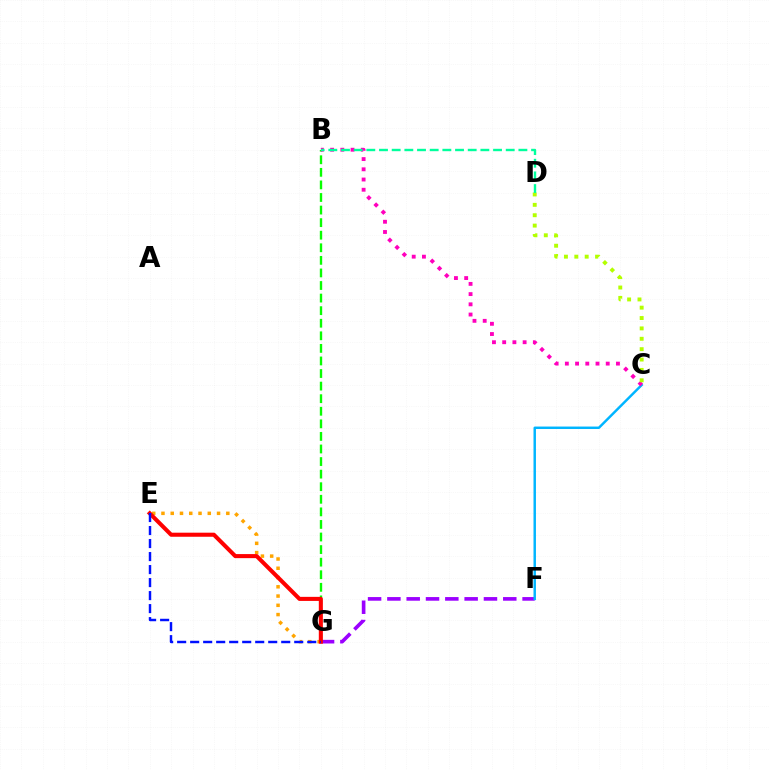{('F', 'G'): [{'color': '#9b00ff', 'line_style': 'dashed', 'thickness': 2.62}], ('E', 'G'): [{'color': '#ffa500', 'line_style': 'dotted', 'thickness': 2.52}, {'color': '#ff0000', 'line_style': 'solid', 'thickness': 2.93}, {'color': '#0010ff', 'line_style': 'dashed', 'thickness': 1.77}], ('B', 'G'): [{'color': '#08ff00', 'line_style': 'dashed', 'thickness': 1.71}], ('C', 'F'): [{'color': '#00b5ff', 'line_style': 'solid', 'thickness': 1.77}], ('B', 'C'): [{'color': '#ff00bd', 'line_style': 'dotted', 'thickness': 2.78}], ('C', 'D'): [{'color': '#b3ff00', 'line_style': 'dotted', 'thickness': 2.82}], ('B', 'D'): [{'color': '#00ff9d', 'line_style': 'dashed', 'thickness': 1.72}]}